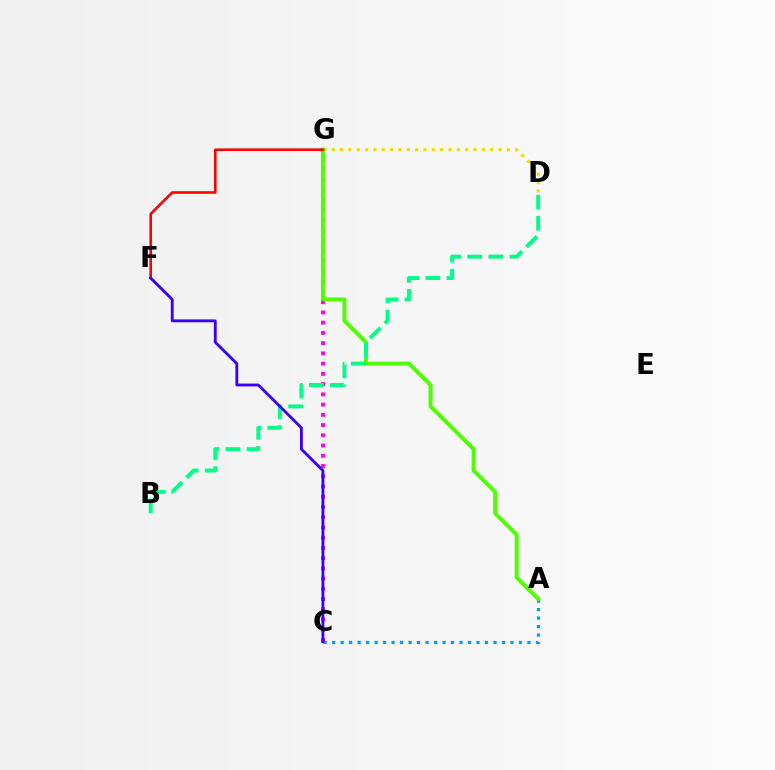{('A', 'C'): [{'color': '#009eff', 'line_style': 'dotted', 'thickness': 2.31}], ('D', 'G'): [{'color': '#ffd500', 'line_style': 'dotted', 'thickness': 2.27}], ('C', 'G'): [{'color': '#ff00ed', 'line_style': 'dotted', 'thickness': 2.78}], ('A', 'G'): [{'color': '#4fff00', 'line_style': 'solid', 'thickness': 2.84}], ('F', 'G'): [{'color': '#ff0000', 'line_style': 'solid', 'thickness': 1.87}], ('B', 'D'): [{'color': '#00ff86', 'line_style': 'dashed', 'thickness': 2.86}], ('C', 'F'): [{'color': '#3700ff', 'line_style': 'solid', 'thickness': 2.04}]}